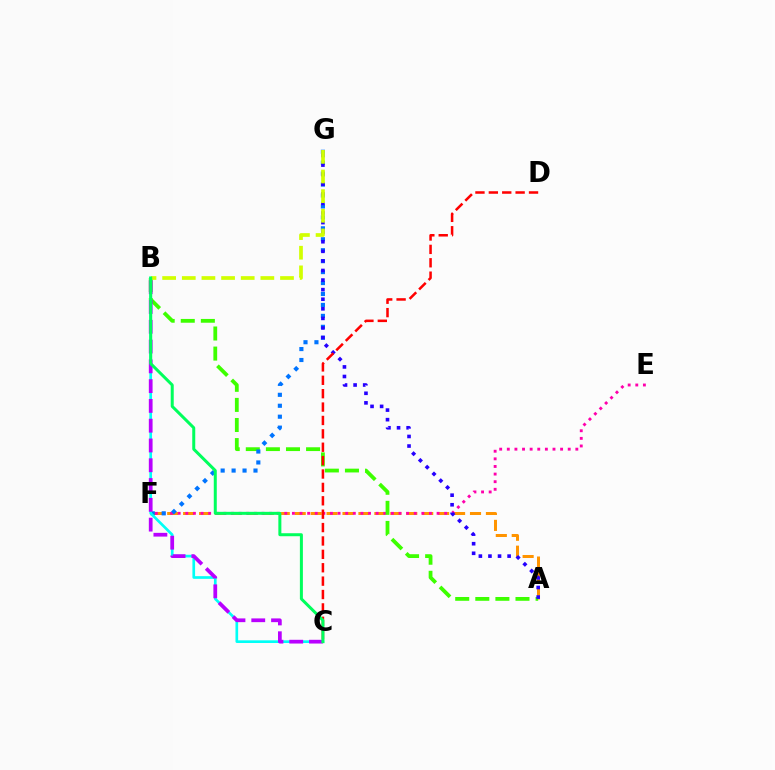{('A', 'F'): [{'color': '#ff9400', 'line_style': 'dashed', 'thickness': 2.16}], ('E', 'F'): [{'color': '#ff00ac', 'line_style': 'dotted', 'thickness': 2.07}], ('A', 'B'): [{'color': '#3dff00', 'line_style': 'dashed', 'thickness': 2.73}], ('F', 'G'): [{'color': '#0074ff', 'line_style': 'dotted', 'thickness': 2.97}], ('B', 'C'): [{'color': '#00fff6', 'line_style': 'solid', 'thickness': 1.92}, {'color': '#b900ff', 'line_style': 'dashed', 'thickness': 2.69}, {'color': '#00ff5c', 'line_style': 'solid', 'thickness': 2.16}], ('A', 'G'): [{'color': '#2500ff', 'line_style': 'dotted', 'thickness': 2.6}], ('C', 'D'): [{'color': '#ff0000', 'line_style': 'dashed', 'thickness': 1.82}], ('B', 'G'): [{'color': '#d1ff00', 'line_style': 'dashed', 'thickness': 2.67}]}